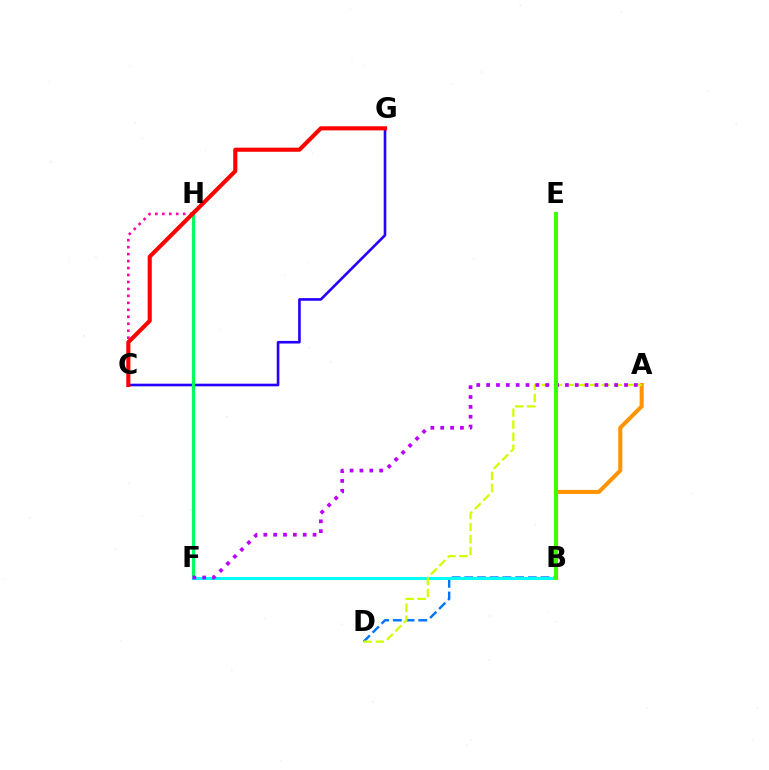{('C', 'H'): [{'color': '#ff00ac', 'line_style': 'dotted', 'thickness': 1.89}], ('C', 'G'): [{'color': '#2500ff', 'line_style': 'solid', 'thickness': 1.88}, {'color': '#ff0000', 'line_style': 'solid', 'thickness': 2.95}], ('B', 'D'): [{'color': '#0074ff', 'line_style': 'dashed', 'thickness': 1.73}], ('F', 'H'): [{'color': '#00ff5c', 'line_style': 'solid', 'thickness': 2.3}], ('A', 'B'): [{'color': '#ff9400', 'line_style': 'solid', 'thickness': 2.92}], ('B', 'F'): [{'color': '#00fff6', 'line_style': 'solid', 'thickness': 2.15}], ('A', 'D'): [{'color': '#d1ff00', 'line_style': 'dashed', 'thickness': 1.63}], ('A', 'F'): [{'color': '#b900ff', 'line_style': 'dotted', 'thickness': 2.68}], ('B', 'E'): [{'color': '#3dff00', 'line_style': 'solid', 'thickness': 2.85}]}